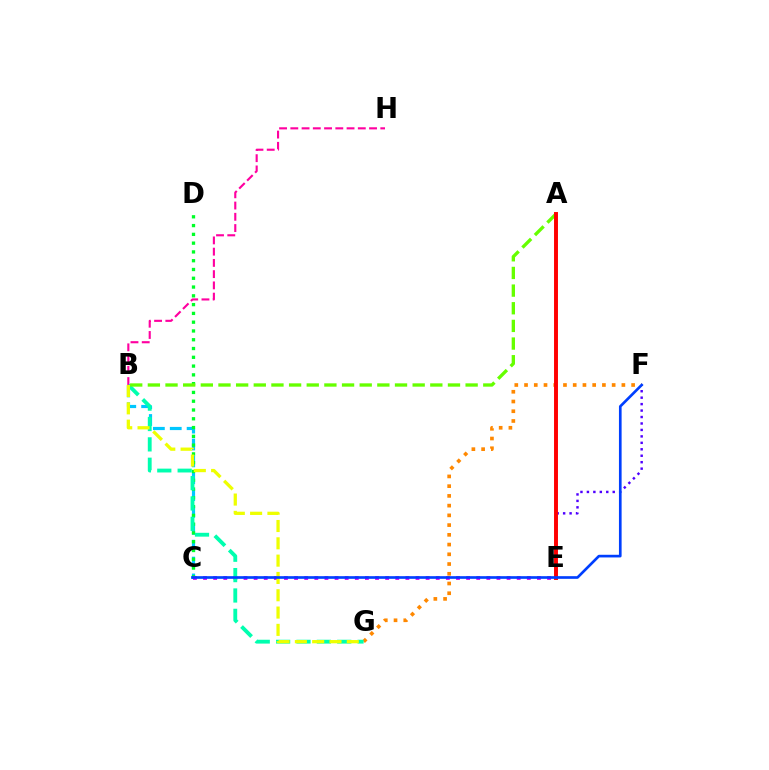{('B', 'C'): [{'color': '#00c7ff', 'line_style': 'dashed', 'thickness': 2.29}], ('B', 'H'): [{'color': '#ff00a0', 'line_style': 'dashed', 'thickness': 1.53}], ('C', 'D'): [{'color': '#00ff27', 'line_style': 'dotted', 'thickness': 2.39}], ('E', 'F'): [{'color': '#4f00ff', 'line_style': 'dotted', 'thickness': 1.75}], ('F', 'G'): [{'color': '#ff8800', 'line_style': 'dotted', 'thickness': 2.64}], ('C', 'E'): [{'color': '#d600ff', 'line_style': 'dotted', 'thickness': 2.75}], ('B', 'G'): [{'color': '#00ffaf', 'line_style': 'dashed', 'thickness': 2.77}, {'color': '#eeff00', 'line_style': 'dashed', 'thickness': 2.35}], ('A', 'B'): [{'color': '#66ff00', 'line_style': 'dashed', 'thickness': 2.4}], ('A', 'E'): [{'color': '#ff0000', 'line_style': 'solid', 'thickness': 2.83}], ('C', 'F'): [{'color': '#003fff', 'line_style': 'solid', 'thickness': 1.92}]}